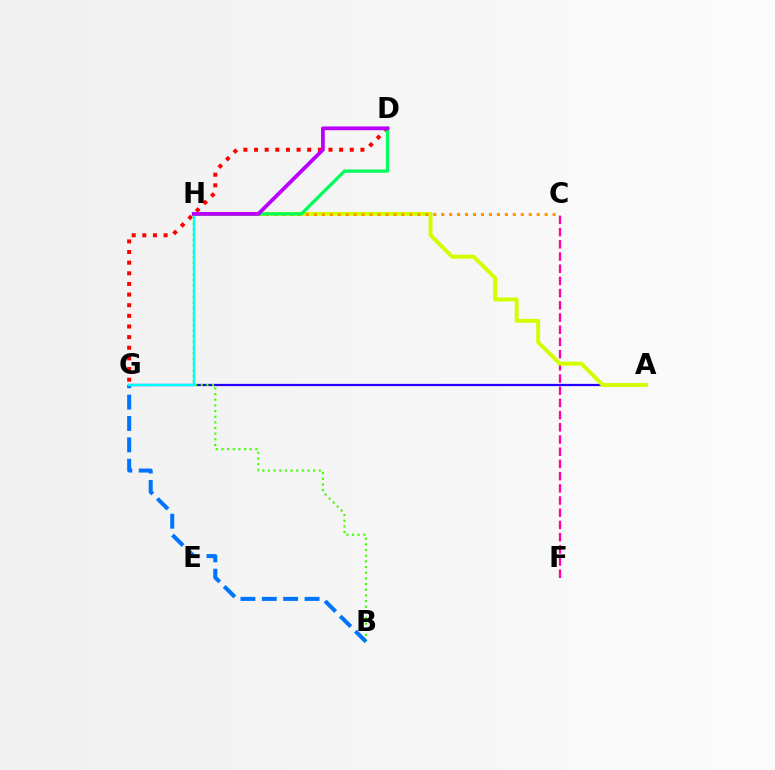{('A', 'G'): [{'color': '#2500ff', 'line_style': 'solid', 'thickness': 1.61}], ('C', 'F'): [{'color': '#ff00ac', 'line_style': 'dashed', 'thickness': 1.66}], ('D', 'G'): [{'color': '#ff0000', 'line_style': 'dotted', 'thickness': 2.89}], ('A', 'H'): [{'color': '#d1ff00', 'line_style': 'solid', 'thickness': 2.83}], ('B', 'H'): [{'color': '#3dff00', 'line_style': 'dotted', 'thickness': 1.54}], ('B', 'G'): [{'color': '#0074ff', 'line_style': 'dashed', 'thickness': 2.9}], ('G', 'H'): [{'color': '#00fff6', 'line_style': 'solid', 'thickness': 1.68}], ('C', 'H'): [{'color': '#ff9400', 'line_style': 'dotted', 'thickness': 2.16}], ('D', 'H'): [{'color': '#00ff5c', 'line_style': 'solid', 'thickness': 2.35}, {'color': '#b900ff', 'line_style': 'solid', 'thickness': 2.71}]}